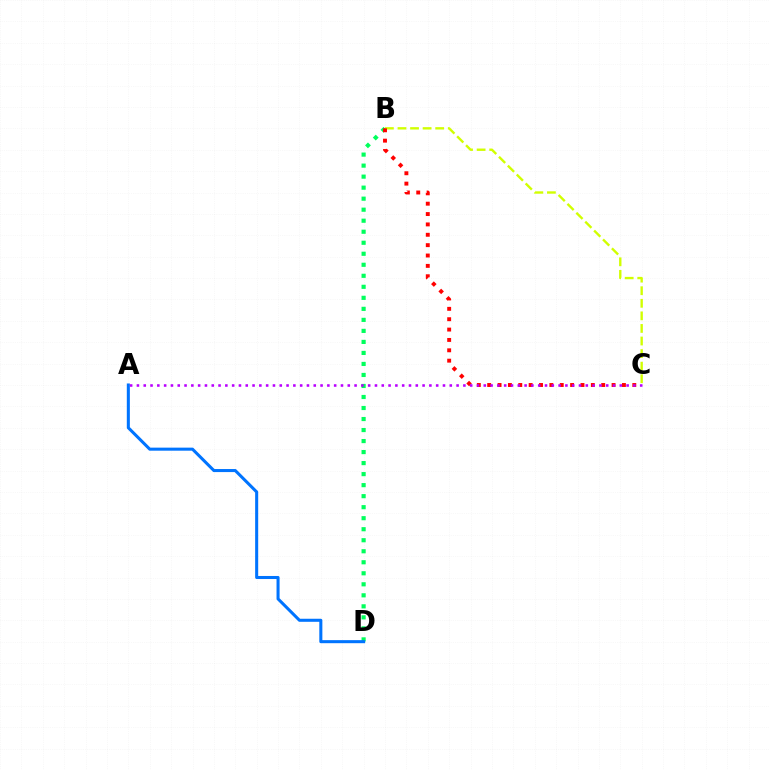{('B', 'D'): [{'color': '#00ff5c', 'line_style': 'dotted', 'thickness': 2.99}], ('B', 'C'): [{'color': '#d1ff00', 'line_style': 'dashed', 'thickness': 1.71}, {'color': '#ff0000', 'line_style': 'dotted', 'thickness': 2.82}], ('A', 'D'): [{'color': '#0074ff', 'line_style': 'solid', 'thickness': 2.19}], ('A', 'C'): [{'color': '#b900ff', 'line_style': 'dotted', 'thickness': 1.85}]}